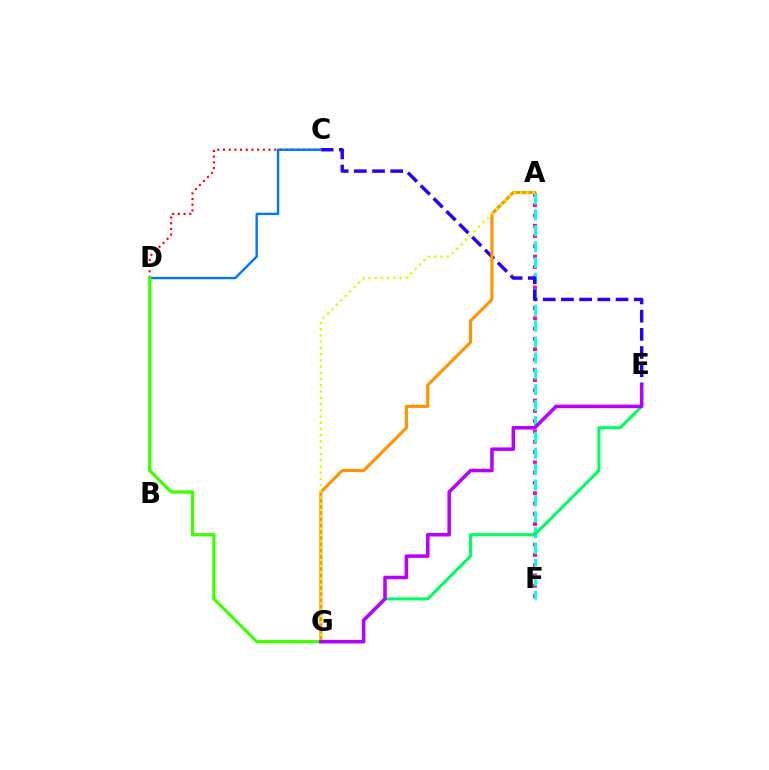{('A', 'F'): [{'color': '#ff00ac', 'line_style': 'dotted', 'thickness': 2.79}, {'color': '#00fff6', 'line_style': 'dashed', 'thickness': 2.16}], ('C', 'D'): [{'color': '#ff0000', 'line_style': 'dotted', 'thickness': 1.55}, {'color': '#0074ff', 'line_style': 'solid', 'thickness': 1.7}], ('C', 'E'): [{'color': '#2500ff', 'line_style': 'dashed', 'thickness': 2.47}], ('A', 'G'): [{'color': '#ff9400', 'line_style': 'solid', 'thickness': 2.25}, {'color': '#d1ff00', 'line_style': 'dotted', 'thickness': 1.69}], ('E', 'G'): [{'color': '#00ff5c', 'line_style': 'solid', 'thickness': 2.21}, {'color': '#b900ff', 'line_style': 'solid', 'thickness': 2.54}], ('D', 'G'): [{'color': '#3dff00', 'line_style': 'solid', 'thickness': 2.32}]}